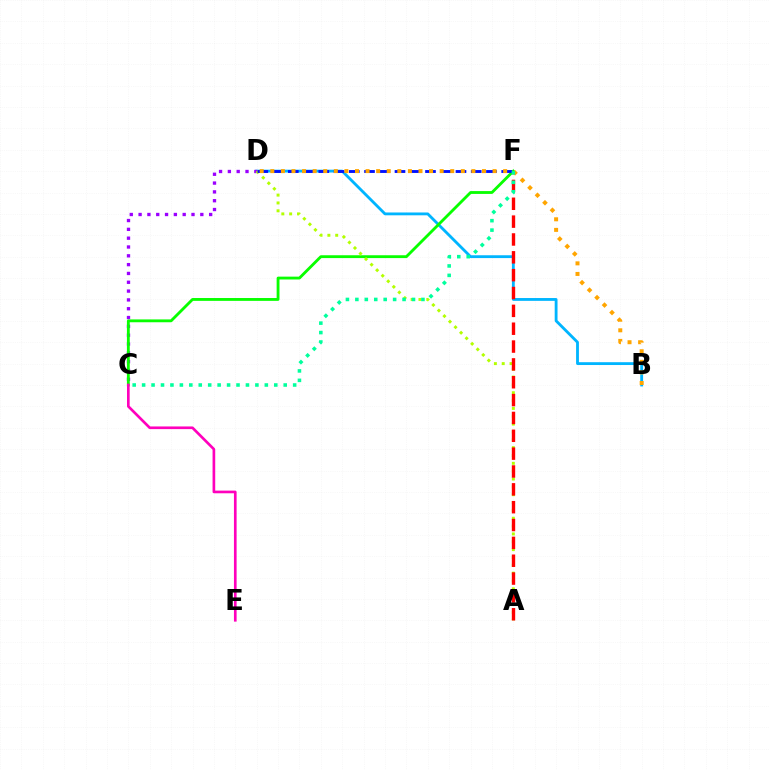{('B', 'D'): [{'color': '#00b5ff', 'line_style': 'solid', 'thickness': 2.04}, {'color': '#ffa500', 'line_style': 'dotted', 'thickness': 2.88}], ('C', 'D'): [{'color': '#9b00ff', 'line_style': 'dotted', 'thickness': 2.4}], ('C', 'F'): [{'color': '#08ff00', 'line_style': 'solid', 'thickness': 2.04}, {'color': '#00ff9d', 'line_style': 'dotted', 'thickness': 2.56}], ('A', 'D'): [{'color': '#b3ff00', 'line_style': 'dotted', 'thickness': 2.13}], ('A', 'F'): [{'color': '#ff0000', 'line_style': 'dashed', 'thickness': 2.42}], ('D', 'F'): [{'color': '#0010ff', 'line_style': 'dashed', 'thickness': 2.07}], ('C', 'E'): [{'color': '#ff00bd', 'line_style': 'solid', 'thickness': 1.92}]}